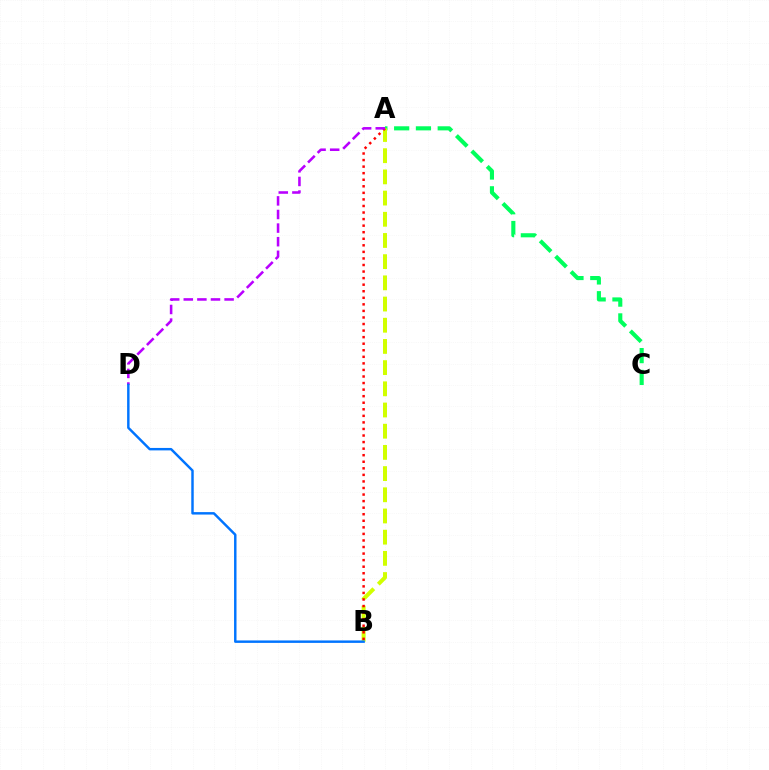{('A', 'C'): [{'color': '#00ff5c', 'line_style': 'dashed', 'thickness': 2.96}], ('A', 'B'): [{'color': '#d1ff00', 'line_style': 'dashed', 'thickness': 2.88}, {'color': '#ff0000', 'line_style': 'dotted', 'thickness': 1.78}], ('A', 'D'): [{'color': '#b900ff', 'line_style': 'dashed', 'thickness': 1.85}], ('B', 'D'): [{'color': '#0074ff', 'line_style': 'solid', 'thickness': 1.76}]}